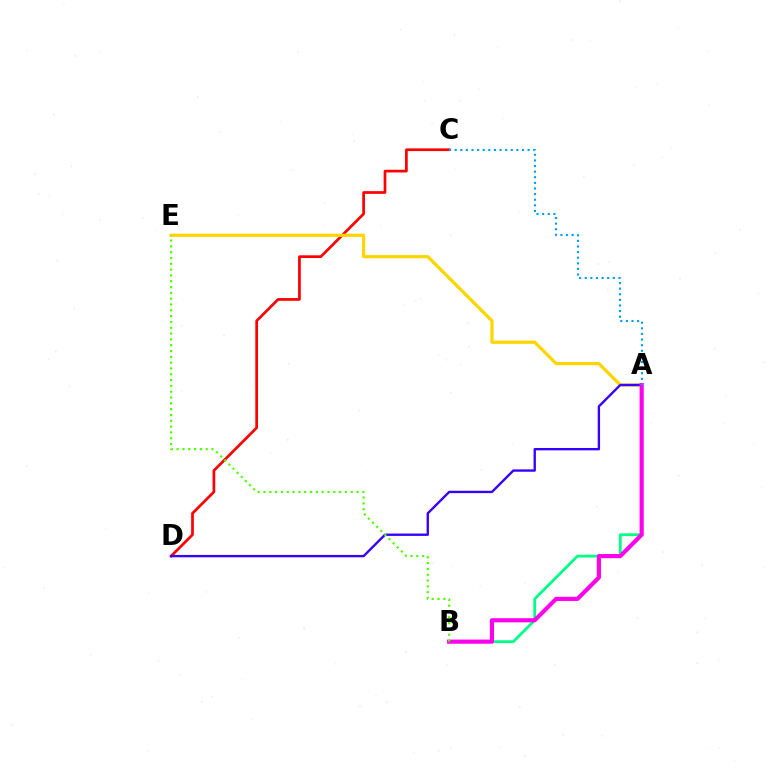{('A', 'B'): [{'color': '#00ff86', 'line_style': 'solid', 'thickness': 2.01}, {'color': '#ff00ed', 'line_style': 'solid', 'thickness': 2.98}], ('C', 'D'): [{'color': '#ff0000', 'line_style': 'solid', 'thickness': 1.96}], ('A', 'E'): [{'color': '#ffd500', 'line_style': 'solid', 'thickness': 2.31}], ('A', 'D'): [{'color': '#3700ff', 'line_style': 'solid', 'thickness': 1.7}], ('A', 'C'): [{'color': '#009eff', 'line_style': 'dotted', 'thickness': 1.52}], ('B', 'E'): [{'color': '#4fff00', 'line_style': 'dotted', 'thickness': 1.58}]}